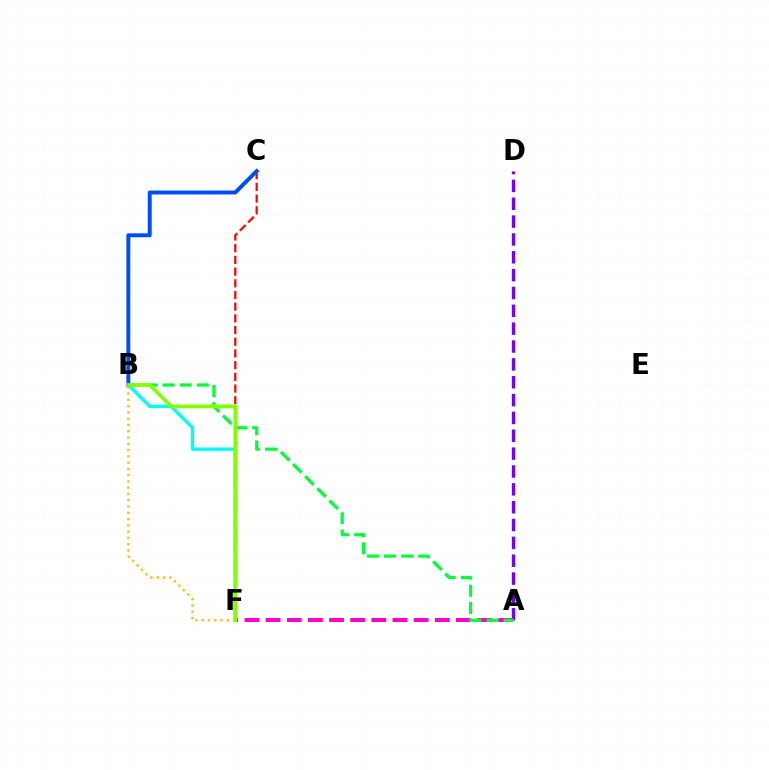{('A', 'D'): [{'color': '#7200ff', 'line_style': 'dashed', 'thickness': 2.42}], ('C', 'F'): [{'color': '#ff0000', 'line_style': 'dashed', 'thickness': 1.59}], ('A', 'F'): [{'color': '#ff00cf', 'line_style': 'dashed', 'thickness': 2.87}], ('A', 'B'): [{'color': '#00ff39', 'line_style': 'dashed', 'thickness': 2.33}], ('B', 'F'): [{'color': '#00fff6', 'line_style': 'solid', 'thickness': 2.43}, {'color': '#ffbd00', 'line_style': 'dotted', 'thickness': 1.7}, {'color': '#84ff00', 'line_style': 'solid', 'thickness': 2.68}], ('B', 'C'): [{'color': '#004bff', 'line_style': 'solid', 'thickness': 2.83}]}